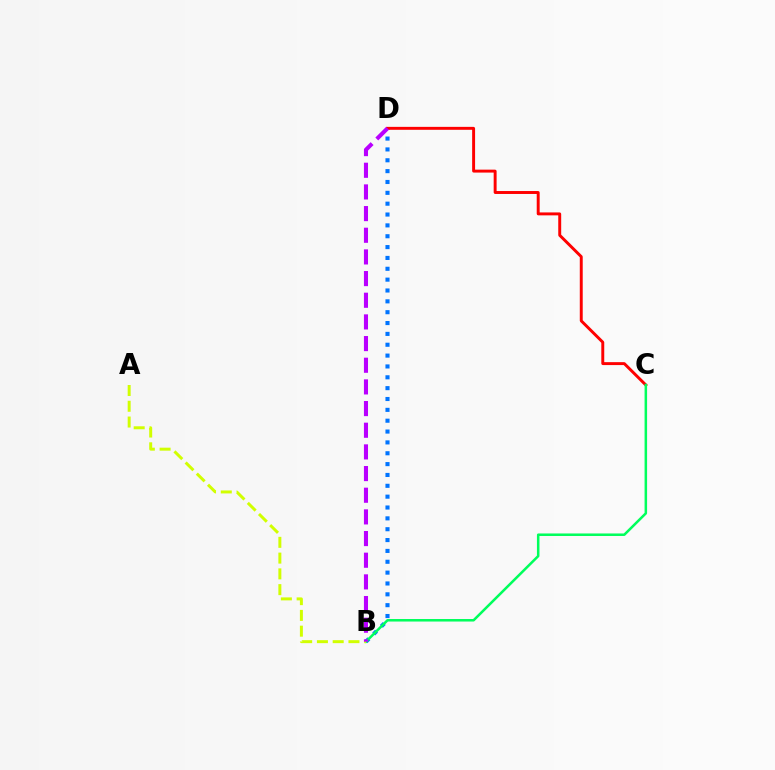{('B', 'D'): [{'color': '#0074ff', 'line_style': 'dotted', 'thickness': 2.95}, {'color': '#b900ff', 'line_style': 'dashed', 'thickness': 2.94}], ('C', 'D'): [{'color': '#ff0000', 'line_style': 'solid', 'thickness': 2.11}], ('B', 'C'): [{'color': '#00ff5c', 'line_style': 'solid', 'thickness': 1.82}], ('A', 'B'): [{'color': '#d1ff00', 'line_style': 'dashed', 'thickness': 2.14}]}